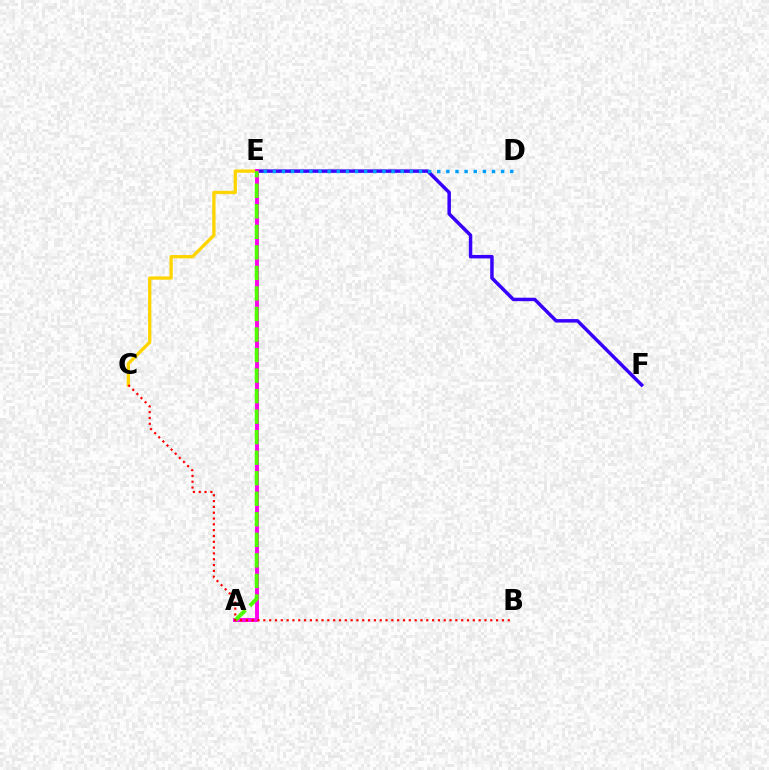{('E', 'F'): [{'color': '#3700ff', 'line_style': 'solid', 'thickness': 2.49}], ('D', 'E'): [{'color': '#009eff', 'line_style': 'dotted', 'thickness': 2.48}], ('A', 'E'): [{'color': '#00ff86', 'line_style': 'dotted', 'thickness': 1.66}, {'color': '#ff00ed', 'line_style': 'solid', 'thickness': 2.82}, {'color': '#4fff00', 'line_style': 'dashed', 'thickness': 2.79}], ('C', 'E'): [{'color': '#ffd500', 'line_style': 'solid', 'thickness': 2.39}], ('B', 'C'): [{'color': '#ff0000', 'line_style': 'dotted', 'thickness': 1.58}]}